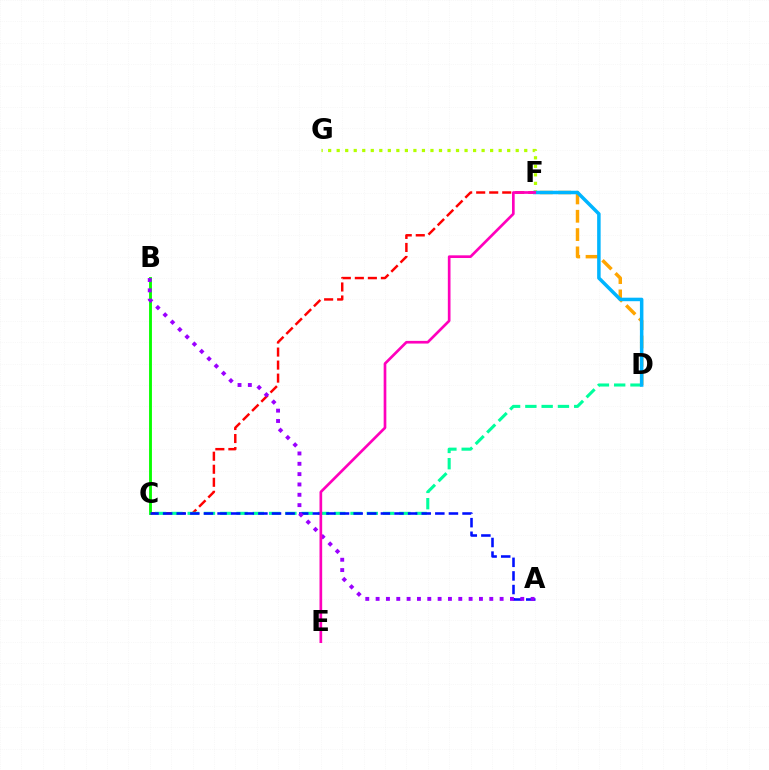{('C', 'F'): [{'color': '#ff0000', 'line_style': 'dashed', 'thickness': 1.77}], ('F', 'G'): [{'color': '#b3ff00', 'line_style': 'dotted', 'thickness': 2.32}], ('D', 'F'): [{'color': '#ffa500', 'line_style': 'dashed', 'thickness': 2.49}, {'color': '#00b5ff', 'line_style': 'solid', 'thickness': 2.52}], ('B', 'C'): [{'color': '#08ff00', 'line_style': 'solid', 'thickness': 2.06}], ('C', 'D'): [{'color': '#00ff9d', 'line_style': 'dashed', 'thickness': 2.21}], ('A', 'C'): [{'color': '#0010ff', 'line_style': 'dashed', 'thickness': 1.85}], ('A', 'B'): [{'color': '#9b00ff', 'line_style': 'dotted', 'thickness': 2.81}], ('E', 'F'): [{'color': '#ff00bd', 'line_style': 'solid', 'thickness': 1.93}]}